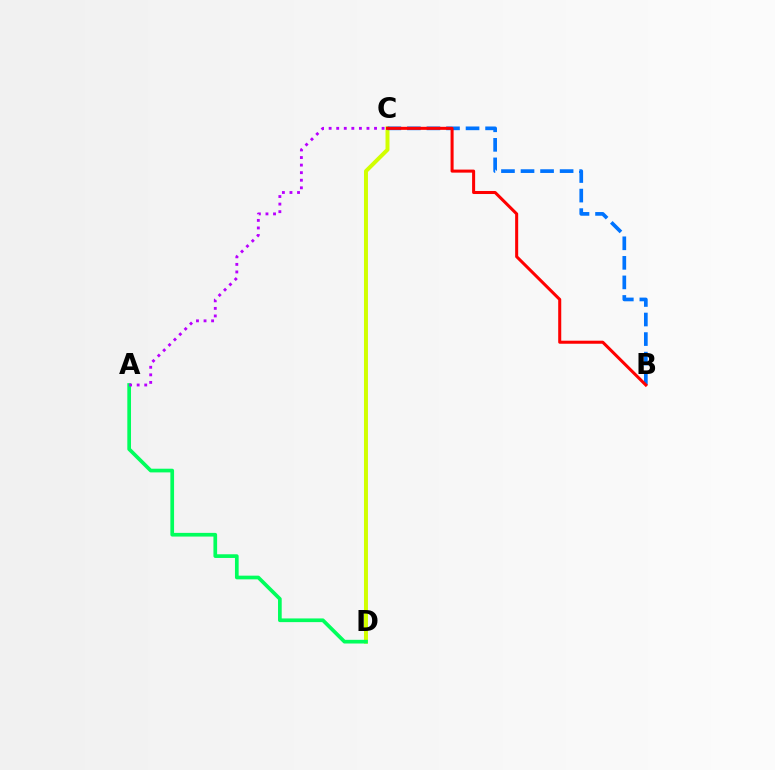{('C', 'D'): [{'color': '#d1ff00', 'line_style': 'solid', 'thickness': 2.86}], ('A', 'D'): [{'color': '#00ff5c', 'line_style': 'solid', 'thickness': 2.65}], ('B', 'C'): [{'color': '#0074ff', 'line_style': 'dashed', 'thickness': 2.66}, {'color': '#ff0000', 'line_style': 'solid', 'thickness': 2.19}], ('A', 'C'): [{'color': '#b900ff', 'line_style': 'dotted', 'thickness': 2.06}]}